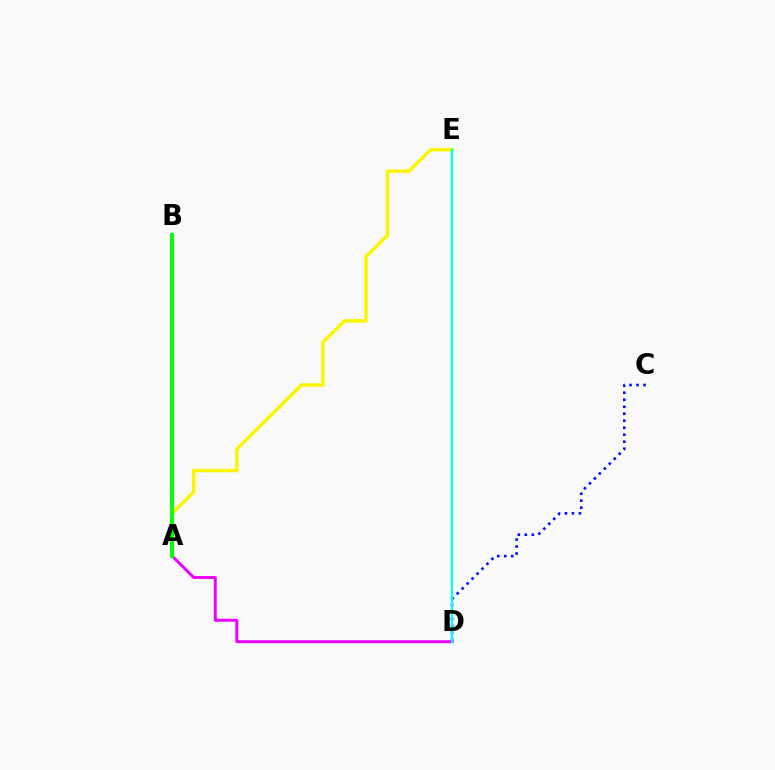{('A', 'D'): [{'color': '#ee00ff', 'line_style': 'solid', 'thickness': 2.12}], ('A', 'E'): [{'color': '#fcf500', 'line_style': 'solid', 'thickness': 2.51}], ('A', 'B'): [{'color': '#ff0000', 'line_style': 'solid', 'thickness': 2.04}, {'color': '#08ff00', 'line_style': 'solid', 'thickness': 2.83}], ('C', 'D'): [{'color': '#0010ff', 'line_style': 'dotted', 'thickness': 1.9}], ('D', 'E'): [{'color': '#00fff6', 'line_style': 'solid', 'thickness': 1.68}]}